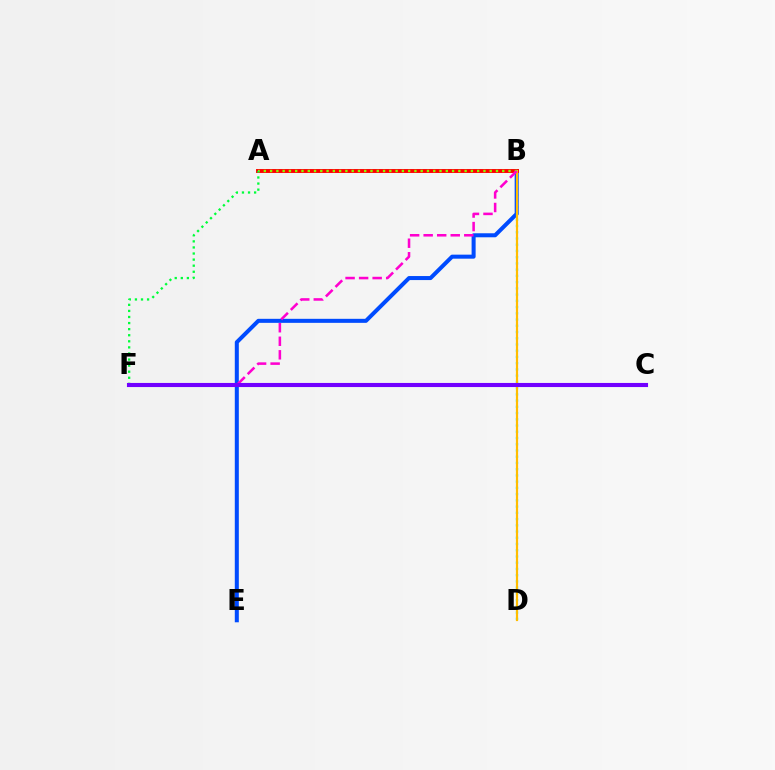{('B', 'D'): [{'color': '#00fff6', 'line_style': 'dotted', 'thickness': 1.69}, {'color': '#ffbd00', 'line_style': 'solid', 'thickness': 1.57}], ('B', 'E'): [{'color': '#004bff', 'line_style': 'solid', 'thickness': 2.9}], ('A', 'B'): [{'color': '#ff0000', 'line_style': 'solid', 'thickness': 2.82}, {'color': '#84ff00', 'line_style': 'dotted', 'thickness': 1.7}], ('B', 'F'): [{'color': '#ff00cf', 'line_style': 'dashed', 'thickness': 1.84}], ('A', 'F'): [{'color': '#00ff39', 'line_style': 'dotted', 'thickness': 1.65}], ('C', 'F'): [{'color': '#7200ff', 'line_style': 'solid', 'thickness': 2.95}]}